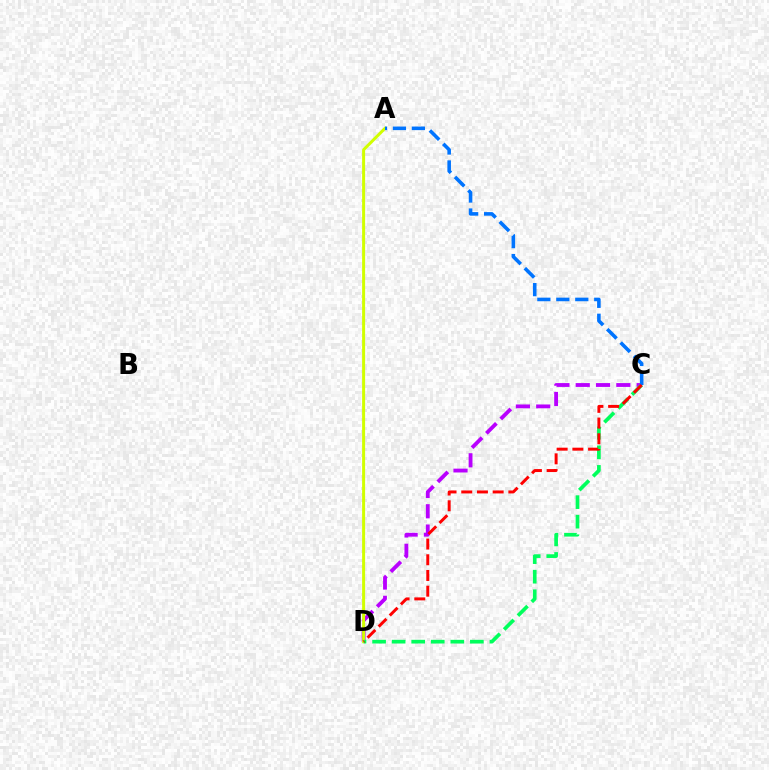{('C', 'D'): [{'color': '#b900ff', 'line_style': 'dashed', 'thickness': 2.76}, {'color': '#00ff5c', 'line_style': 'dashed', 'thickness': 2.66}, {'color': '#ff0000', 'line_style': 'dashed', 'thickness': 2.13}], ('A', 'D'): [{'color': '#d1ff00', 'line_style': 'solid', 'thickness': 2.16}], ('A', 'C'): [{'color': '#0074ff', 'line_style': 'dashed', 'thickness': 2.58}]}